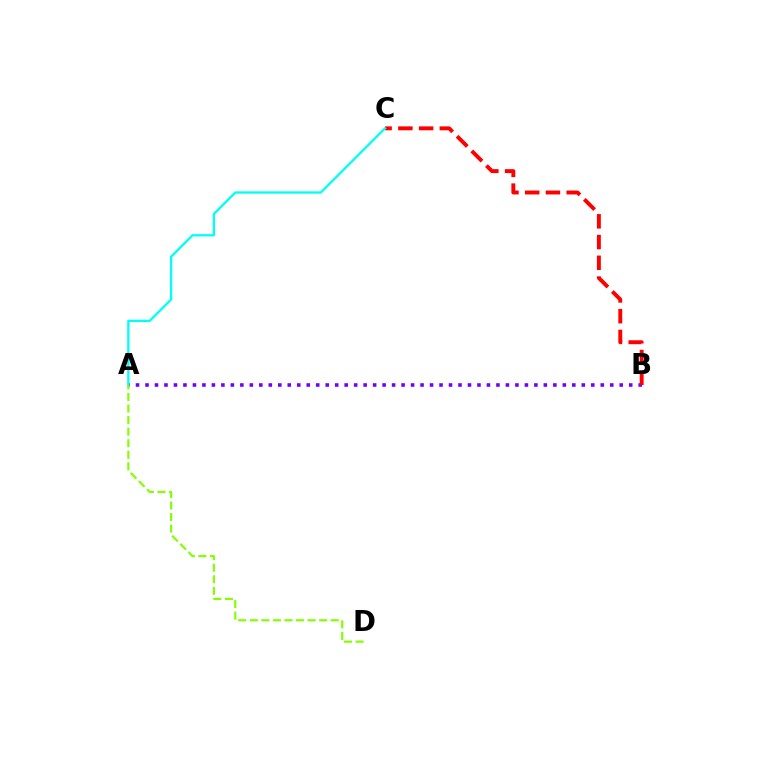{('A', 'B'): [{'color': '#7200ff', 'line_style': 'dotted', 'thickness': 2.58}], ('B', 'C'): [{'color': '#ff0000', 'line_style': 'dashed', 'thickness': 2.82}], ('A', 'C'): [{'color': '#00fff6', 'line_style': 'solid', 'thickness': 1.65}], ('A', 'D'): [{'color': '#84ff00', 'line_style': 'dashed', 'thickness': 1.57}]}